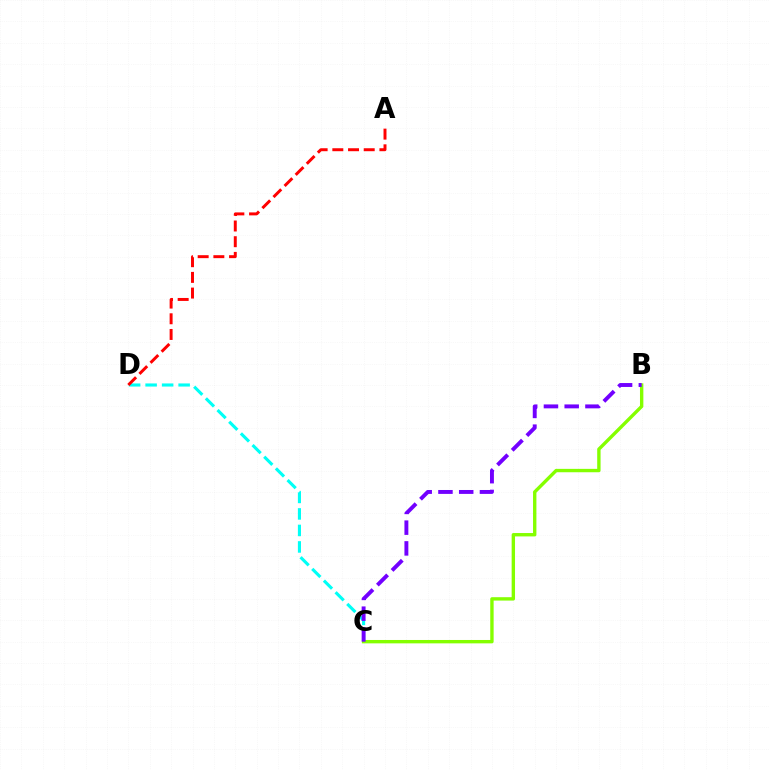{('C', 'D'): [{'color': '#00fff6', 'line_style': 'dashed', 'thickness': 2.24}], ('A', 'D'): [{'color': '#ff0000', 'line_style': 'dashed', 'thickness': 2.13}], ('B', 'C'): [{'color': '#84ff00', 'line_style': 'solid', 'thickness': 2.43}, {'color': '#7200ff', 'line_style': 'dashed', 'thickness': 2.82}]}